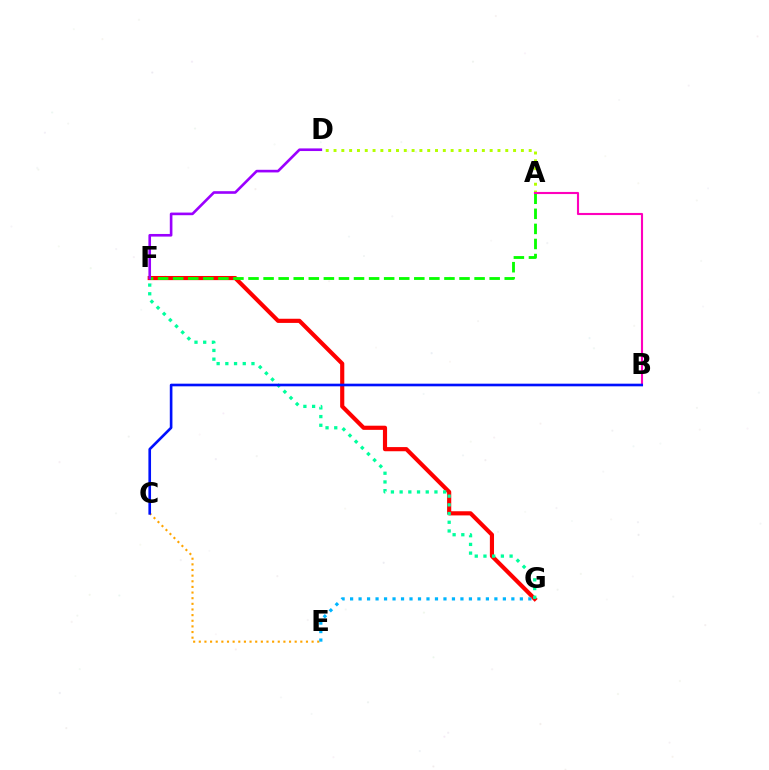{('A', 'D'): [{'color': '#b3ff00', 'line_style': 'dotted', 'thickness': 2.12}], ('F', 'G'): [{'color': '#ff0000', 'line_style': 'solid', 'thickness': 2.99}, {'color': '#00ff9d', 'line_style': 'dotted', 'thickness': 2.37}], ('A', 'F'): [{'color': '#08ff00', 'line_style': 'dashed', 'thickness': 2.05}], ('A', 'B'): [{'color': '#ff00bd', 'line_style': 'solid', 'thickness': 1.53}], ('C', 'E'): [{'color': '#ffa500', 'line_style': 'dotted', 'thickness': 1.53}], ('E', 'G'): [{'color': '#00b5ff', 'line_style': 'dotted', 'thickness': 2.31}], ('B', 'C'): [{'color': '#0010ff', 'line_style': 'solid', 'thickness': 1.9}], ('D', 'F'): [{'color': '#9b00ff', 'line_style': 'solid', 'thickness': 1.89}]}